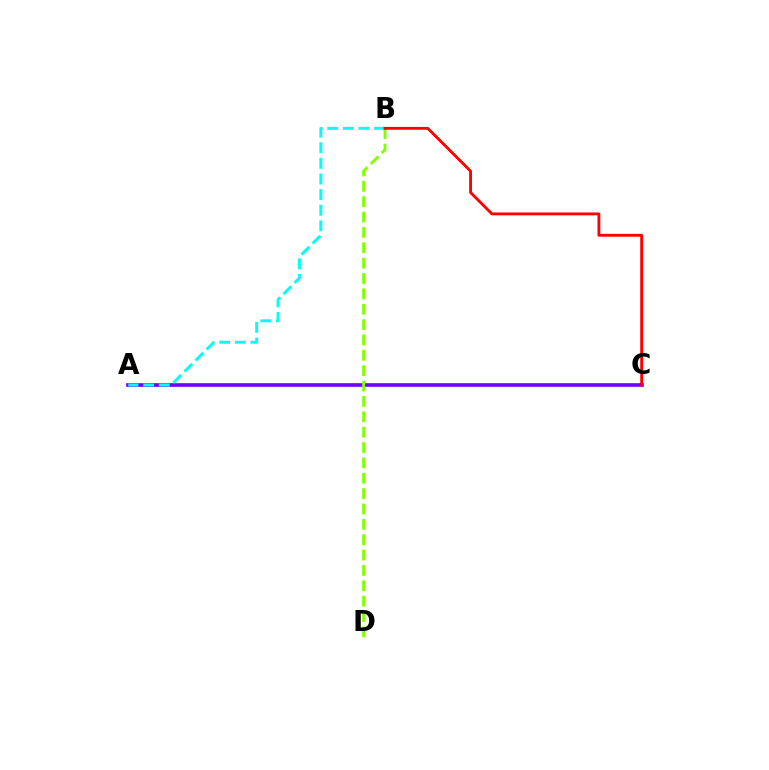{('A', 'C'): [{'color': '#7200ff', 'line_style': 'solid', 'thickness': 2.63}], ('A', 'B'): [{'color': '#00fff6', 'line_style': 'dashed', 'thickness': 2.12}], ('B', 'D'): [{'color': '#84ff00', 'line_style': 'dashed', 'thickness': 2.09}], ('B', 'C'): [{'color': '#ff0000', 'line_style': 'solid', 'thickness': 2.05}]}